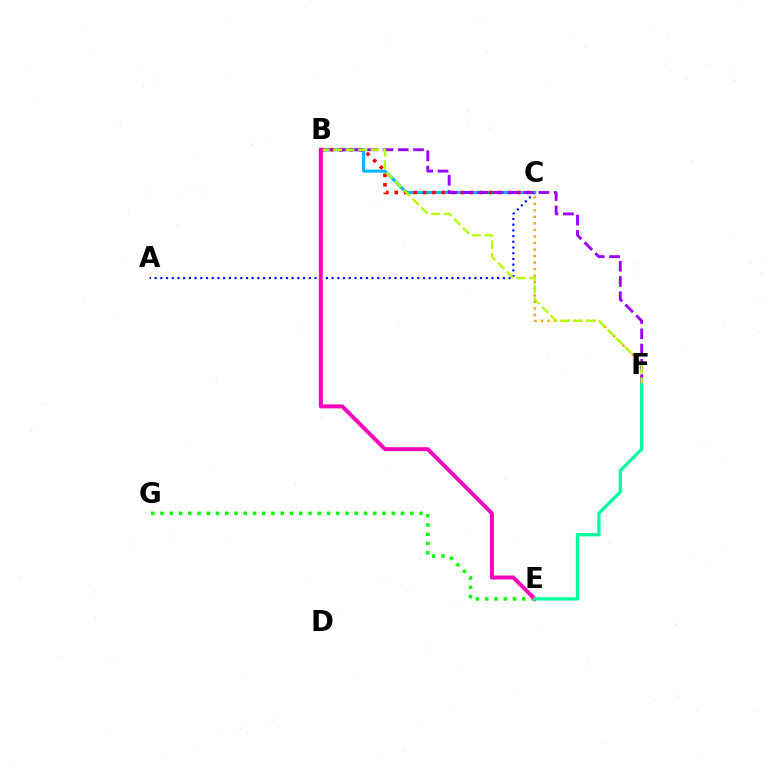{('E', 'G'): [{'color': '#08ff00', 'line_style': 'dotted', 'thickness': 2.51}], ('A', 'C'): [{'color': '#0010ff', 'line_style': 'dotted', 'thickness': 1.55}], ('B', 'C'): [{'color': '#00b5ff', 'line_style': 'solid', 'thickness': 2.2}, {'color': '#ff0000', 'line_style': 'dotted', 'thickness': 2.56}], ('C', 'F'): [{'color': '#ffa500', 'line_style': 'dotted', 'thickness': 1.78}], ('B', 'F'): [{'color': '#9b00ff', 'line_style': 'dashed', 'thickness': 2.08}, {'color': '#b3ff00', 'line_style': 'dashed', 'thickness': 1.69}], ('B', 'E'): [{'color': '#ff00bd', 'line_style': 'solid', 'thickness': 2.86}], ('E', 'F'): [{'color': '#00ff9d', 'line_style': 'solid', 'thickness': 2.36}]}